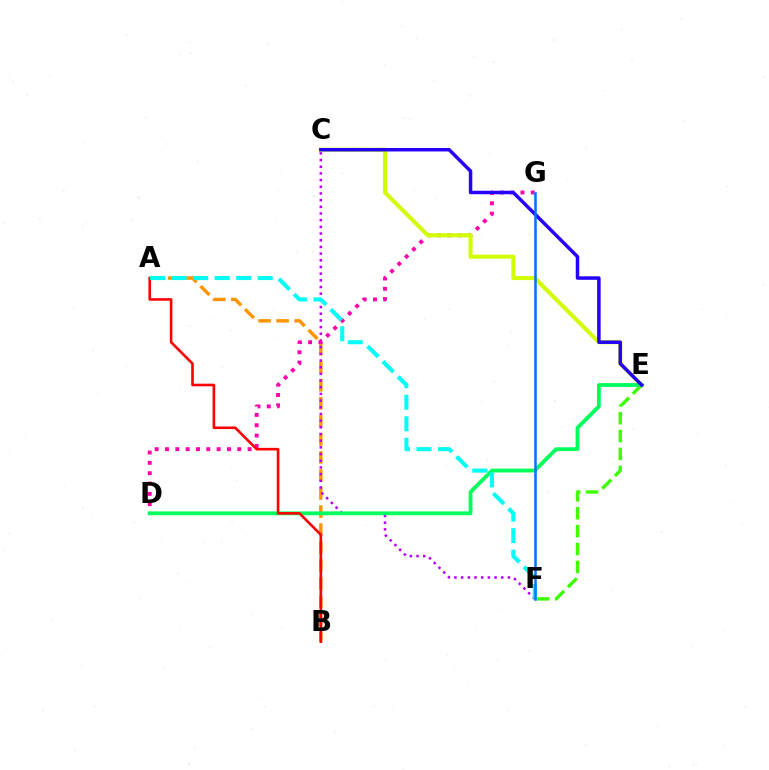{('A', 'B'): [{'color': '#ff9400', 'line_style': 'dashed', 'thickness': 2.45}, {'color': '#ff0000', 'line_style': 'solid', 'thickness': 1.88}], ('E', 'F'): [{'color': '#3dff00', 'line_style': 'dashed', 'thickness': 2.43}], ('C', 'F'): [{'color': '#b900ff', 'line_style': 'dotted', 'thickness': 1.82}], ('D', 'G'): [{'color': '#ff00ac', 'line_style': 'dotted', 'thickness': 2.81}], ('C', 'E'): [{'color': '#d1ff00', 'line_style': 'solid', 'thickness': 2.93}, {'color': '#2500ff', 'line_style': 'solid', 'thickness': 2.5}], ('D', 'E'): [{'color': '#00ff5c', 'line_style': 'solid', 'thickness': 2.75}], ('A', 'F'): [{'color': '#00fff6', 'line_style': 'dashed', 'thickness': 2.92}], ('F', 'G'): [{'color': '#0074ff', 'line_style': 'solid', 'thickness': 1.82}]}